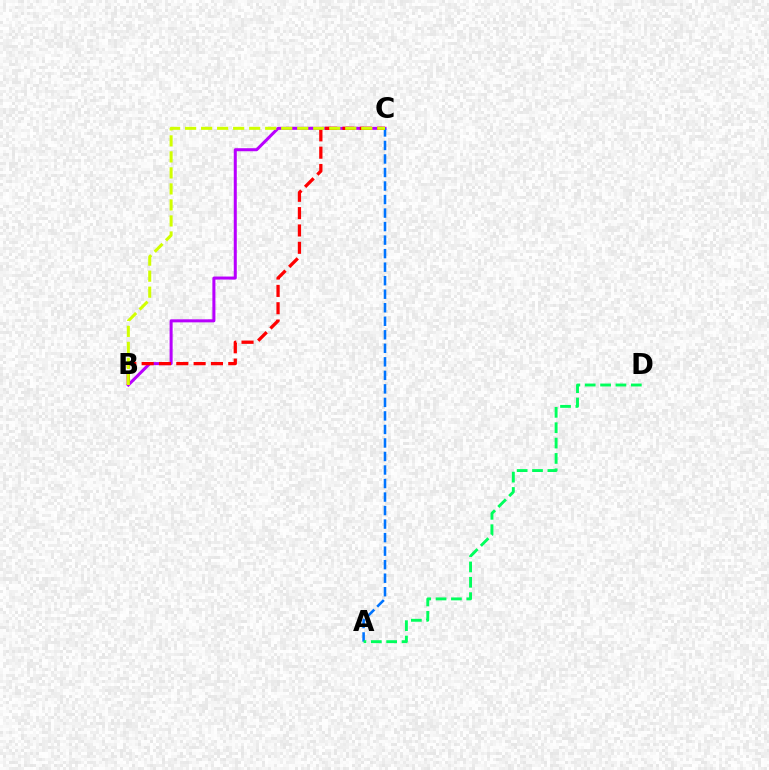{('B', 'C'): [{'color': '#b900ff', 'line_style': 'solid', 'thickness': 2.18}, {'color': '#ff0000', 'line_style': 'dashed', 'thickness': 2.35}, {'color': '#d1ff00', 'line_style': 'dashed', 'thickness': 2.18}], ('A', 'C'): [{'color': '#0074ff', 'line_style': 'dashed', 'thickness': 1.84}], ('A', 'D'): [{'color': '#00ff5c', 'line_style': 'dashed', 'thickness': 2.09}]}